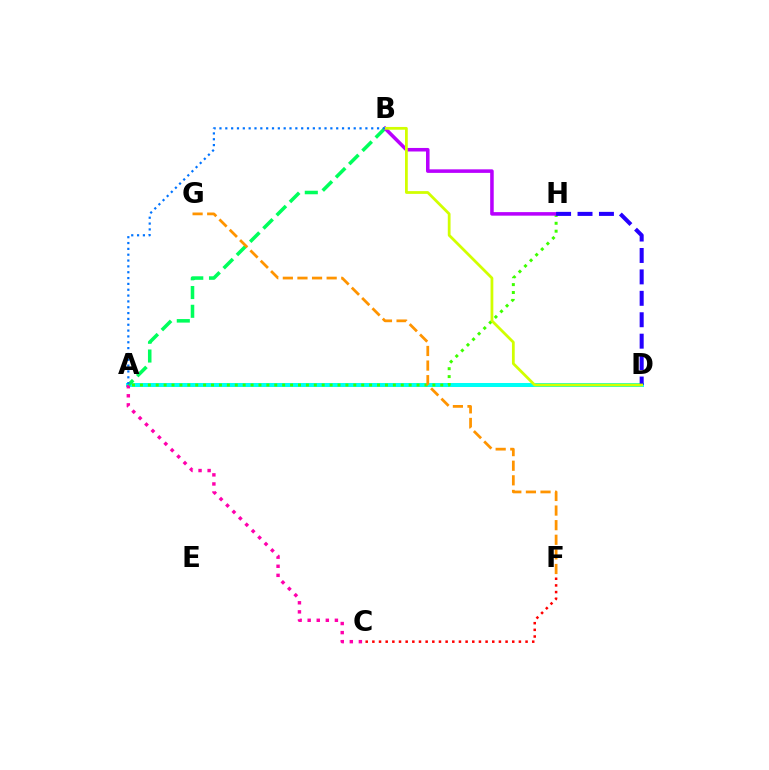{('A', 'D'): [{'color': '#00fff6', 'line_style': 'solid', 'thickness': 2.89}], ('A', 'C'): [{'color': '#ff00ac', 'line_style': 'dotted', 'thickness': 2.47}], ('A', 'B'): [{'color': '#00ff5c', 'line_style': 'dashed', 'thickness': 2.55}, {'color': '#0074ff', 'line_style': 'dotted', 'thickness': 1.59}], ('A', 'H'): [{'color': '#3dff00', 'line_style': 'dotted', 'thickness': 2.15}], ('F', 'G'): [{'color': '#ff9400', 'line_style': 'dashed', 'thickness': 1.98}], ('B', 'H'): [{'color': '#b900ff', 'line_style': 'solid', 'thickness': 2.55}], ('D', 'H'): [{'color': '#2500ff', 'line_style': 'dashed', 'thickness': 2.91}], ('B', 'D'): [{'color': '#d1ff00', 'line_style': 'solid', 'thickness': 1.99}], ('C', 'F'): [{'color': '#ff0000', 'line_style': 'dotted', 'thickness': 1.81}]}